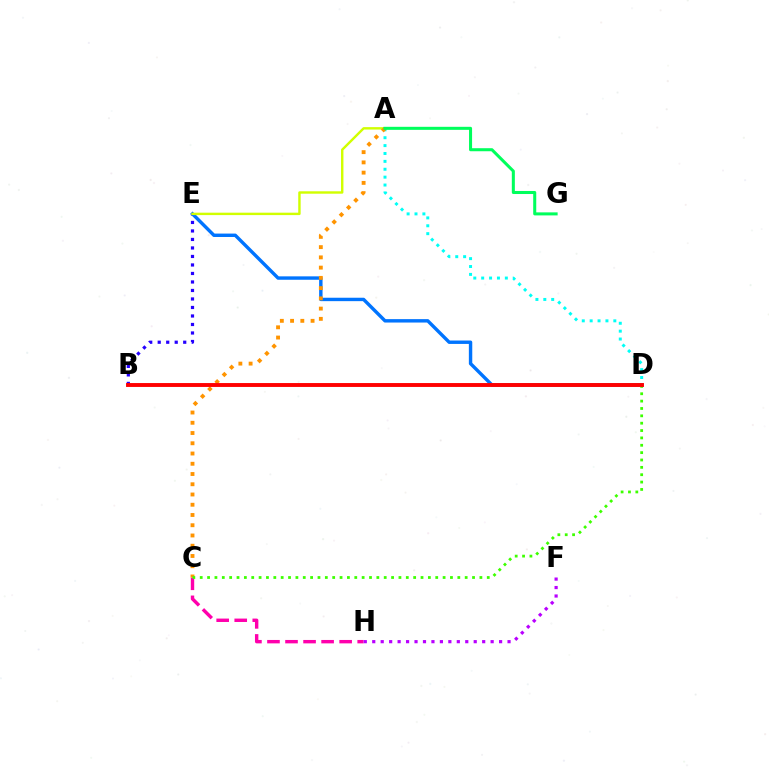{('B', 'E'): [{'color': '#2500ff', 'line_style': 'dotted', 'thickness': 2.31}], ('A', 'D'): [{'color': '#00fff6', 'line_style': 'dotted', 'thickness': 2.14}], ('C', 'H'): [{'color': '#ff00ac', 'line_style': 'dashed', 'thickness': 2.45}], ('F', 'H'): [{'color': '#b900ff', 'line_style': 'dotted', 'thickness': 2.3}], ('D', 'E'): [{'color': '#0074ff', 'line_style': 'solid', 'thickness': 2.45}], ('A', 'E'): [{'color': '#d1ff00', 'line_style': 'solid', 'thickness': 1.74}], ('A', 'C'): [{'color': '#ff9400', 'line_style': 'dotted', 'thickness': 2.78}], ('A', 'G'): [{'color': '#00ff5c', 'line_style': 'solid', 'thickness': 2.19}], ('C', 'D'): [{'color': '#3dff00', 'line_style': 'dotted', 'thickness': 2.0}], ('B', 'D'): [{'color': '#ff0000', 'line_style': 'solid', 'thickness': 2.8}]}